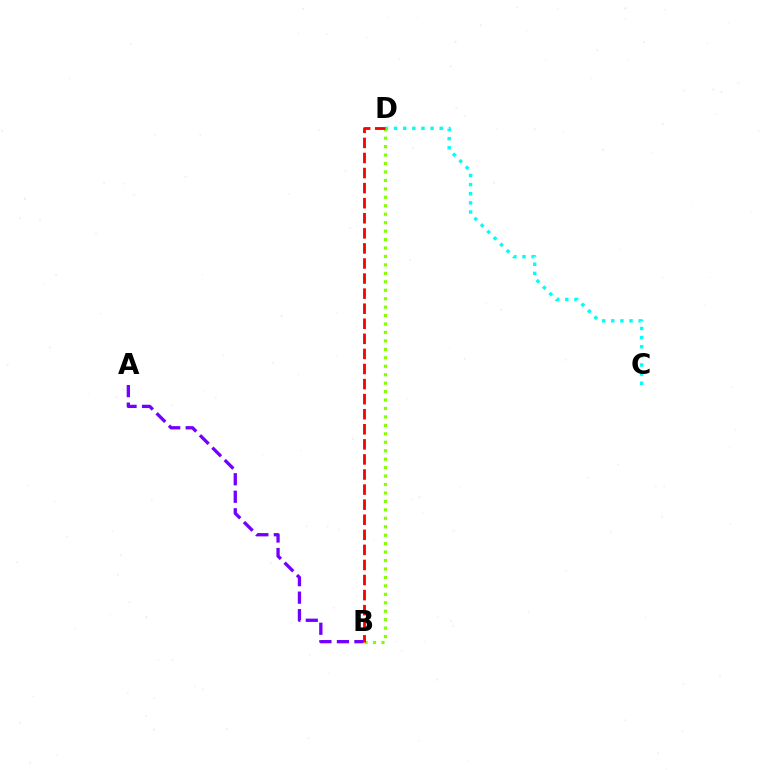{('C', 'D'): [{'color': '#00fff6', 'line_style': 'dotted', 'thickness': 2.48}], ('B', 'D'): [{'color': '#84ff00', 'line_style': 'dotted', 'thickness': 2.3}, {'color': '#ff0000', 'line_style': 'dashed', 'thickness': 2.05}], ('A', 'B'): [{'color': '#7200ff', 'line_style': 'dashed', 'thickness': 2.38}]}